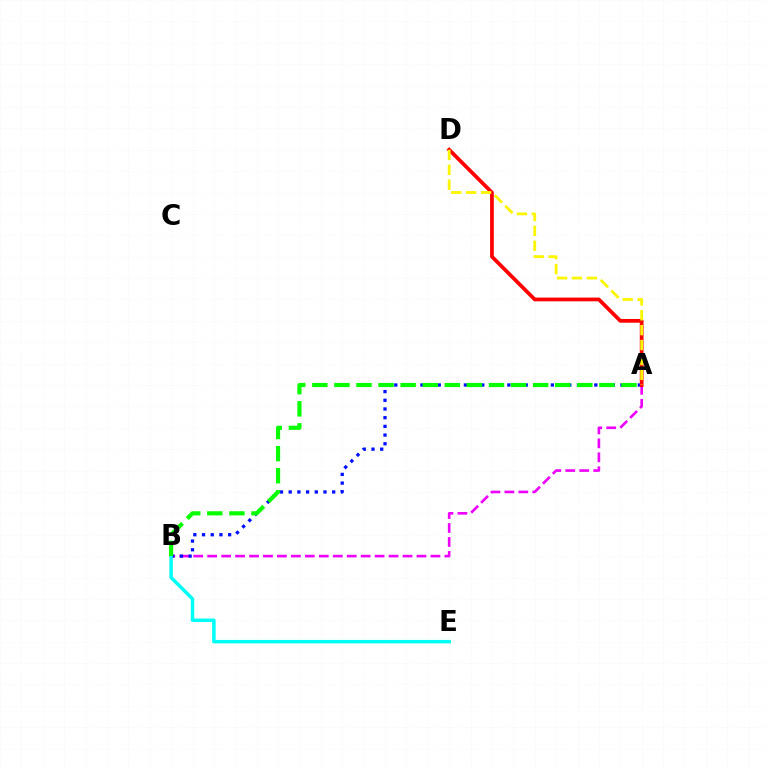{('A', 'B'): [{'color': '#ee00ff', 'line_style': 'dashed', 'thickness': 1.9}, {'color': '#0010ff', 'line_style': 'dotted', 'thickness': 2.36}, {'color': '#08ff00', 'line_style': 'dashed', 'thickness': 3.0}], ('B', 'E'): [{'color': '#00fff6', 'line_style': 'solid', 'thickness': 2.52}], ('A', 'D'): [{'color': '#ff0000', 'line_style': 'solid', 'thickness': 2.7}, {'color': '#fcf500', 'line_style': 'dashed', 'thickness': 2.02}]}